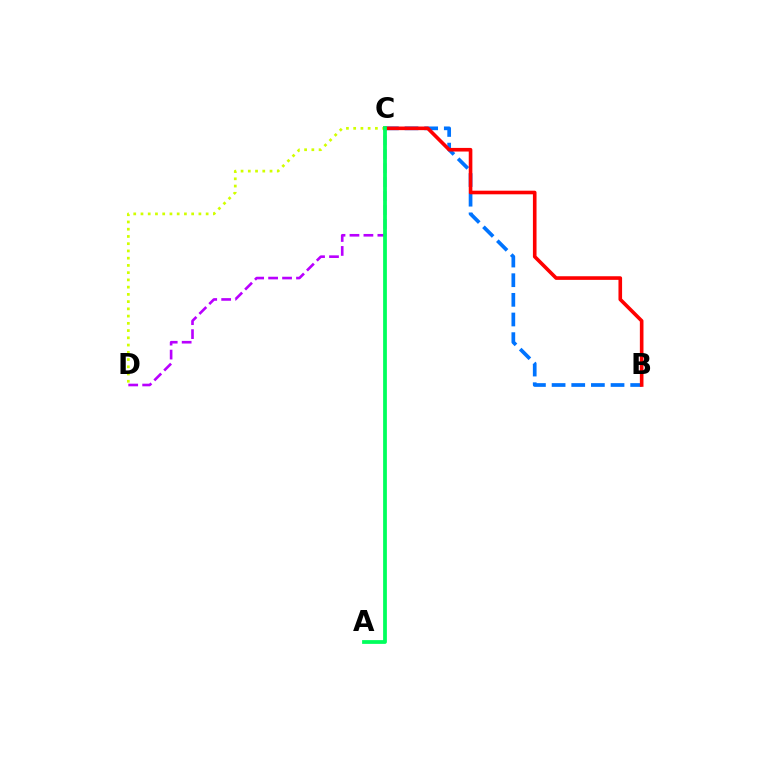{('C', 'D'): [{'color': '#d1ff00', 'line_style': 'dotted', 'thickness': 1.97}, {'color': '#b900ff', 'line_style': 'dashed', 'thickness': 1.9}], ('B', 'C'): [{'color': '#0074ff', 'line_style': 'dashed', 'thickness': 2.67}, {'color': '#ff0000', 'line_style': 'solid', 'thickness': 2.6}], ('A', 'C'): [{'color': '#00ff5c', 'line_style': 'solid', 'thickness': 2.71}]}